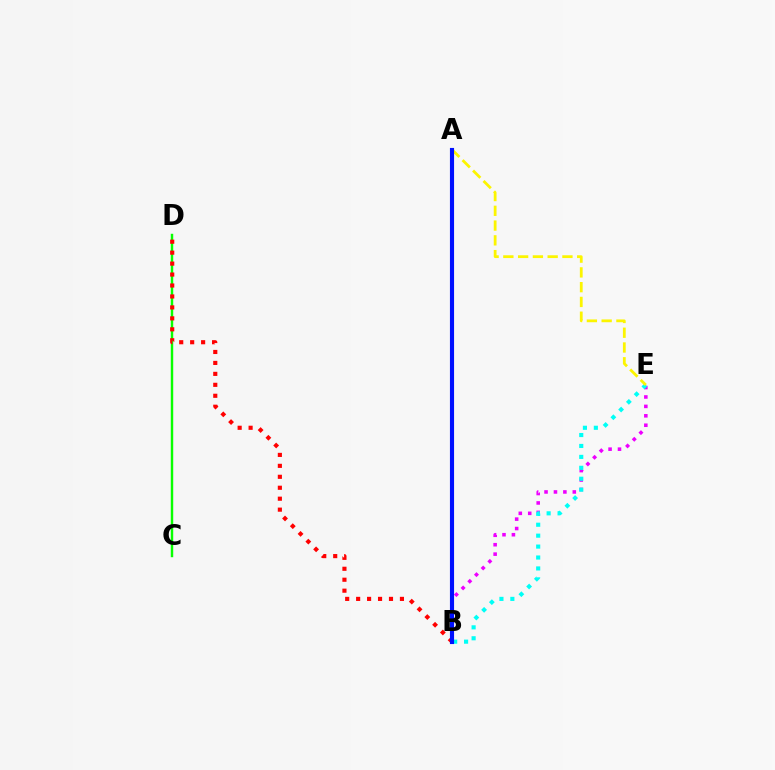{('B', 'E'): [{'color': '#ee00ff', 'line_style': 'dotted', 'thickness': 2.56}, {'color': '#00fff6', 'line_style': 'dotted', 'thickness': 2.97}], ('A', 'E'): [{'color': '#fcf500', 'line_style': 'dashed', 'thickness': 2.01}], ('C', 'D'): [{'color': '#08ff00', 'line_style': 'solid', 'thickness': 1.75}], ('B', 'D'): [{'color': '#ff0000', 'line_style': 'dotted', 'thickness': 2.98}], ('A', 'B'): [{'color': '#0010ff', 'line_style': 'solid', 'thickness': 2.97}]}